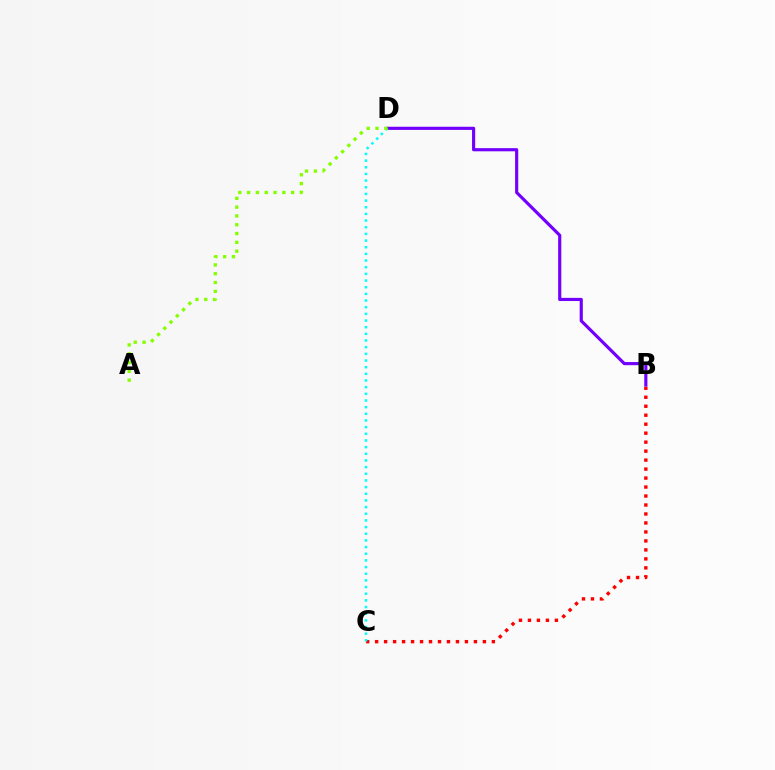{('B', 'C'): [{'color': '#ff0000', 'line_style': 'dotted', 'thickness': 2.44}], ('B', 'D'): [{'color': '#7200ff', 'line_style': 'solid', 'thickness': 2.27}], ('C', 'D'): [{'color': '#00fff6', 'line_style': 'dotted', 'thickness': 1.81}], ('A', 'D'): [{'color': '#84ff00', 'line_style': 'dotted', 'thickness': 2.39}]}